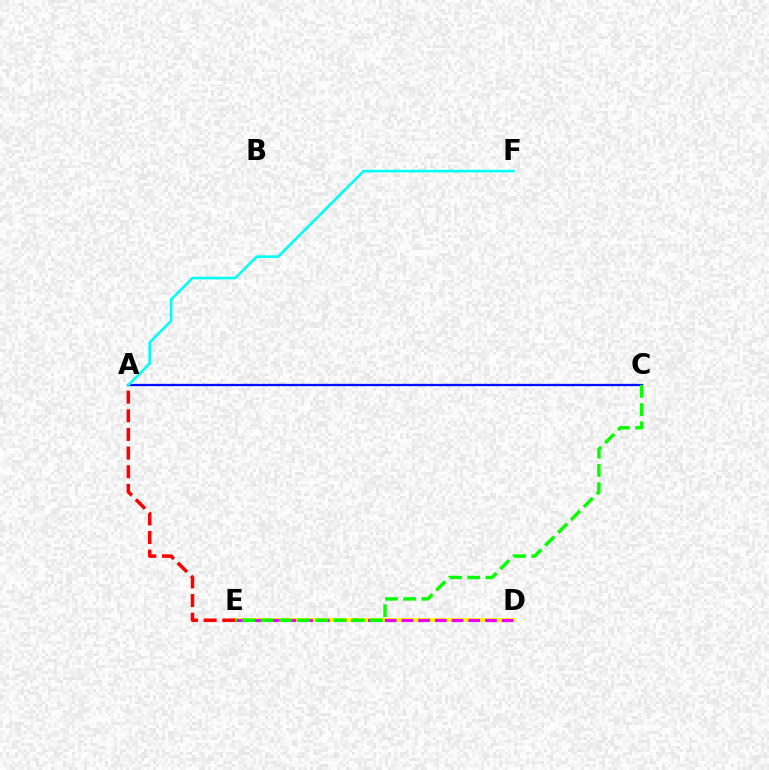{('A', 'C'): [{'color': '#0010ff', 'line_style': 'solid', 'thickness': 1.65}], ('D', 'E'): [{'color': '#fcf500', 'line_style': 'solid', 'thickness': 2.78}, {'color': '#ee00ff', 'line_style': 'dashed', 'thickness': 2.27}], ('A', 'F'): [{'color': '#00fff6', 'line_style': 'solid', 'thickness': 1.88}], ('C', 'E'): [{'color': '#08ff00', 'line_style': 'dashed', 'thickness': 2.47}], ('A', 'E'): [{'color': '#ff0000', 'line_style': 'dashed', 'thickness': 2.53}]}